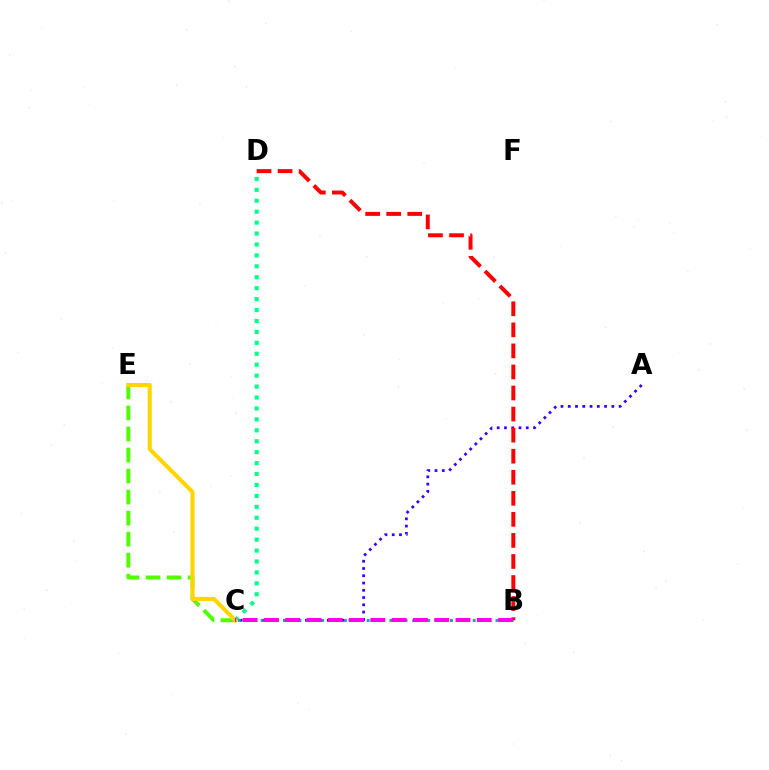{('A', 'C'): [{'color': '#3700ff', 'line_style': 'dotted', 'thickness': 1.97}], ('C', 'E'): [{'color': '#4fff00', 'line_style': 'dashed', 'thickness': 2.86}, {'color': '#ffd500', 'line_style': 'solid', 'thickness': 2.96}], ('C', 'D'): [{'color': '#00ff86', 'line_style': 'dotted', 'thickness': 2.97}], ('B', 'C'): [{'color': '#009eff', 'line_style': 'dotted', 'thickness': 2.06}, {'color': '#ff00ed', 'line_style': 'dashed', 'thickness': 2.89}], ('B', 'D'): [{'color': '#ff0000', 'line_style': 'dashed', 'thickness': 2.86}]}